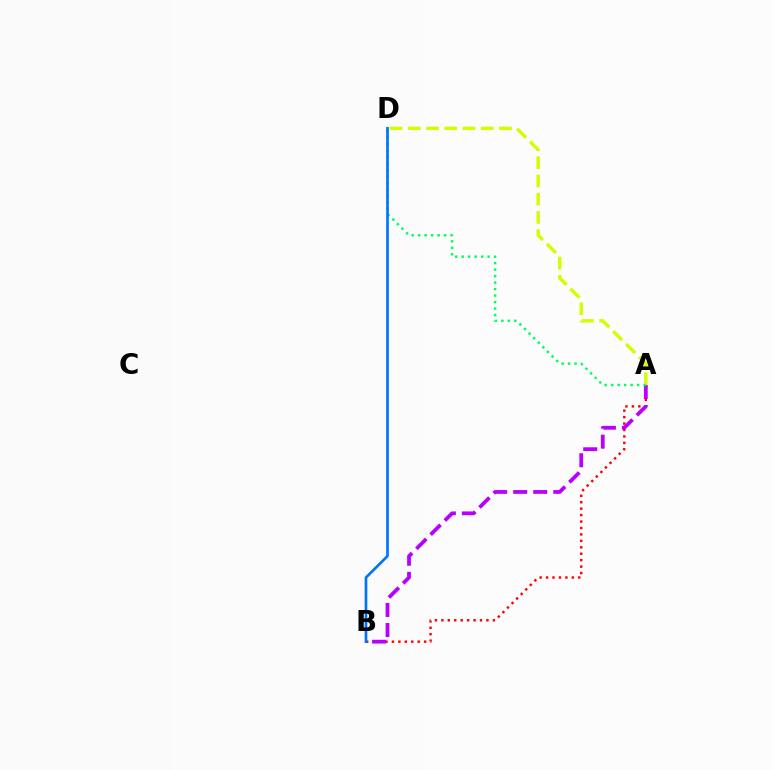{('A', 'B'): [{'color': '#ff0000', 'line_style': 'dotted', 'thickness': 1.75}, {'color': '#b900ff', 'line_style': 'dashed', 'thickness': 2.72}], ('A', 'D'): [{'color': '#d1ff00', 'line_style': 'dashed', 'thickness': 2.47}, {'color': '#00ff5c', 'line_style': 'dotted', 'thickness': 1.76}], ('B', 'D'): [{'color': '#0074ff', 'line_style': 'solid', 'thickness': 1.93}]}